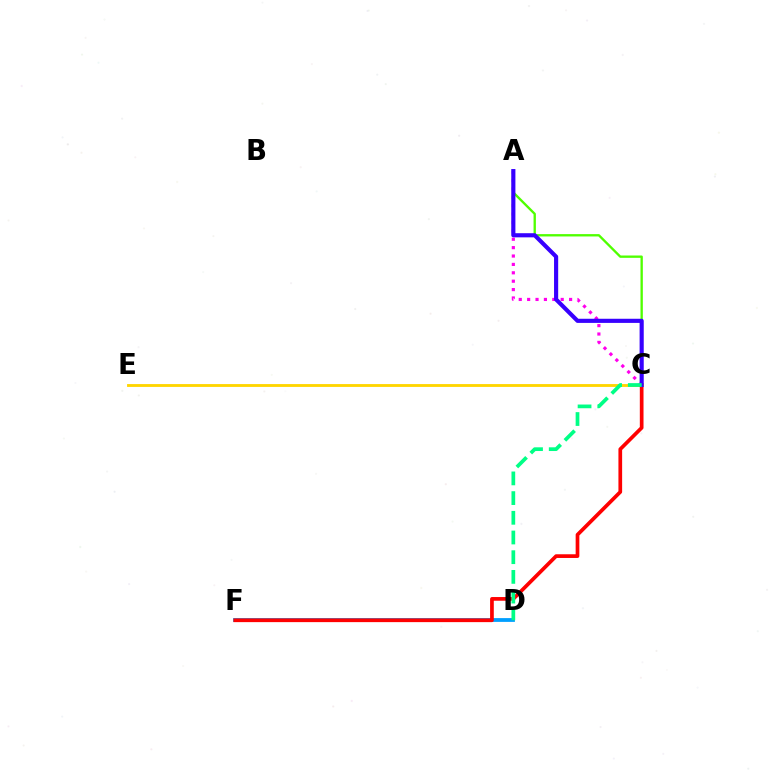{('D', 'F'): [{'color': '#009eff', 'line_style': 'solid', 'thickness': 2.73}], ('A', 'C'): [{'color': '#4fff00', 'line_style': 'solid', 'thickness': 1.69}, {'color': '#ff00ed', 'line_style': 'dotted', 'thickness': 2.28}, {'color': '#3700ff', 'line_style': 'solid', 'thickness': 2.98}], ('C', 'F'): [{'color': '#ff0000', 'line_style': 'solid', 'thickness': 2.66}], ('C', 'E'): [{'color': '#ffd500', 'line_style': 'solid', 'thickness': 2.05}], ('C', 'D'): [{'color': '#00ff86', 'line_style': 'dashed', 'thickness': 2.68}]}